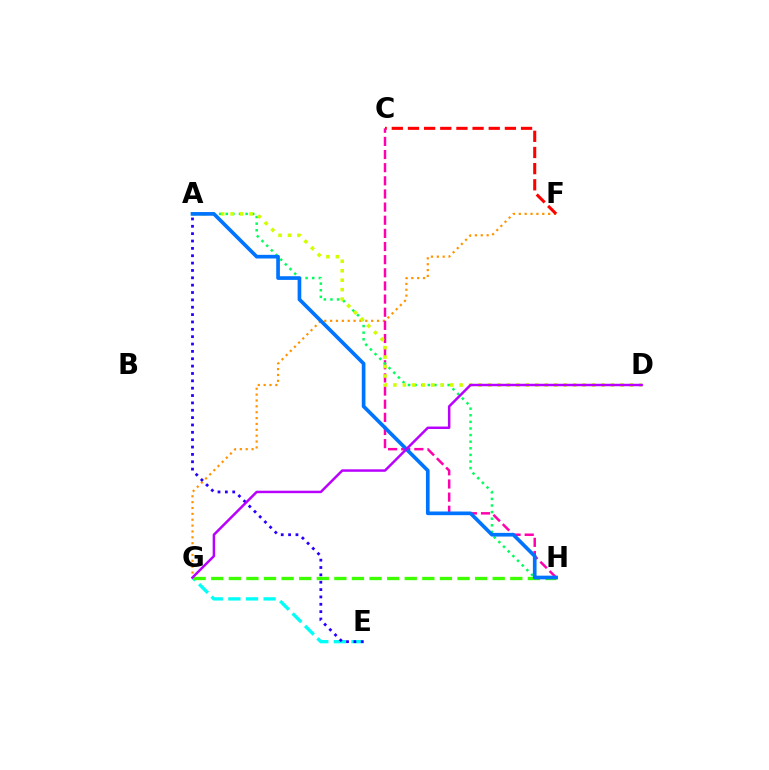{('F', 'G'): [{'color': '#ff9400', 'line_style': 'dotted', 'thickness': 1.59}], ('E', 'G'): [{'color': '#00fff6', 'line_style': 'dashed', 'thickness': 2.39}], ('C', 'F'): [{'color': '#ff0000', 'line_style': 'dashed', 'thickness': 2.19}], ('C', 'H'): [{'color': '#ff00ac', 'line_style': 'dashed', 'thickness': 1.79}], ('A', 'H'): [{'color': '#00ff5c', 'line_style': 'dotted', 'thickness': 1.8}, {'color': '#0074ff', 'line_style': 'solid', 'thickness': 2.65}], ('A', 'D'): [{'color': '#d1ff00', 'line_style': 'dotted', 'thickness': 2.57}], ('A', 'E'): [{'color': '#2500ff', 'line_style': 'dotted', 'thickness': 2.0}], ('G', 'H'): [{'color': '#3dff00', 'line_style': 'dashed', 'thickness': 2.39}], ('D', 'G'): [{'color': '#b900ff', 'line_style': 'solid', 'thickness': 1.78}]}